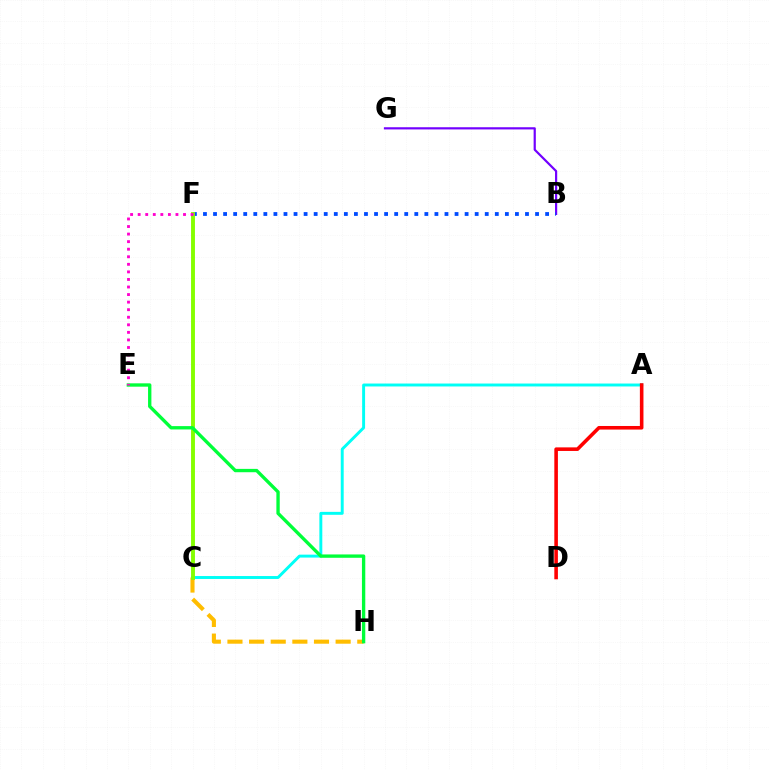{('C', 'H'): [{'color': '#ffbd00', 'line_style': 'dashed', 'thickness': 2.94}], ('A', 'C'): [{'color': '#00fff6', 'line_style': 'solid', 'thickness': 2.11}], ('B', 'G'): [{'color': '#7200ff', 'line_style': 'solid', 'thickness': 1.58}], ('B', 'F'): [{'color': '#004bff', 'line_style': 'dotted', 'thickness': 2.73}], ('C', 'F'): [{'color': '#84ff00', 'line_style': 'solid', 'thickness': 2.8}], ('E', 'H'): [{'color': '#00ff39', 'line_style': 'solid', 'thickness': 2.41}], ('E', 'F'): [{'color': '#ff00cf', 'line_style': 'dotted', 'thickness': 2.05}], ('A', 'D'): [{'color': '#ff0000', 'line_style': 'solid', 'thickness': 2.58}]}